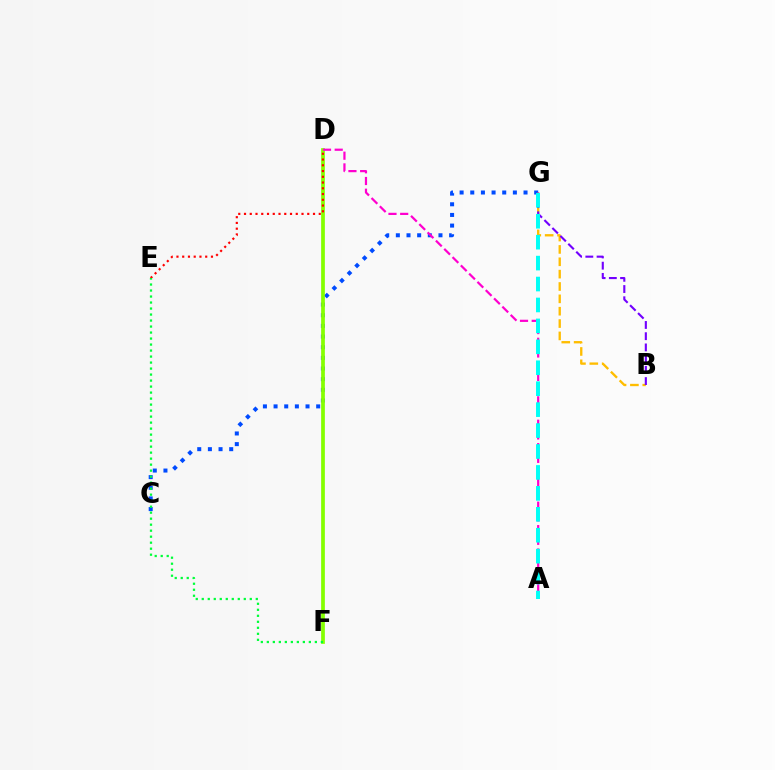{('C', 'G'): [{'color': '#004bff', 'line_style': 'dotted', 'thickness': 2.89}], ('B', 'G'): [{'color': '#ffbd00', 'line_style': 'dashed', 'thickness': 1.68}, {'color': '#7200ff', 'line_style': 'dashed', 'thickness': 1.52}], ('D', 'F'): [{'color': '#84ff00', 'line_style': 'solid', 'thickness': 2.69}], ('A', 'D'): [{'color': '#ff00cf', 'line_style': 'dashed', 'thickness': 1.59}], ('D', 'E'): [{'color': '#ff0000', 'line_style': 'dotted', 'thickness': 1.56}], ('E', 'F'): [{'color': '#00ff39', 'line_style': 'dotted', 'thickness': 1.63}], ('A', 'G'): [{'color': '#00fff6', 'line_style': 'dashed', 'thickness': 2.84}]}